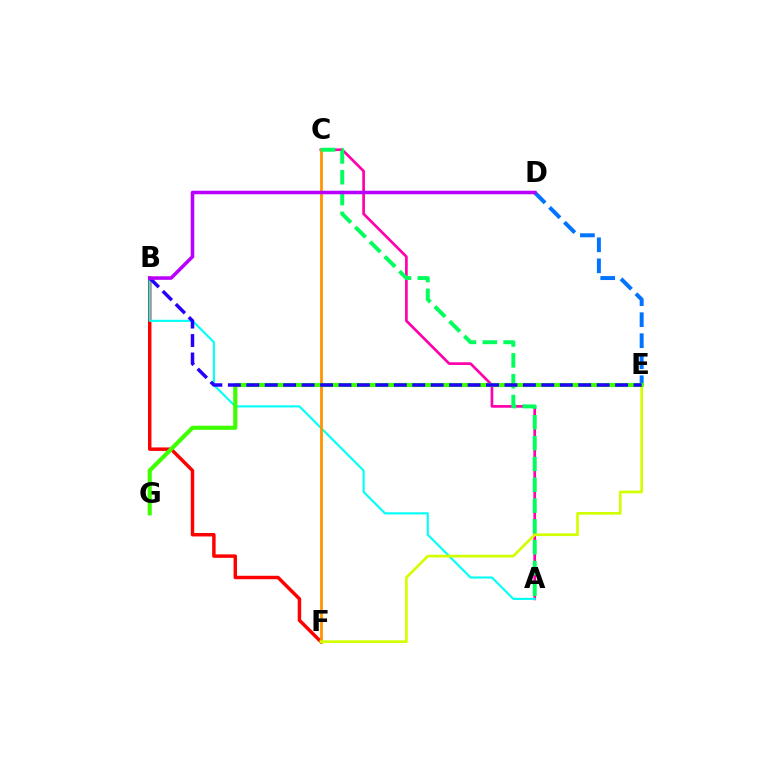{('A', 'C'): [{'color': '#ff00ac', 'line_style': 'solid', 'thickness': 1.93}, {'color': '#00ff5c', 'line_style': 'dashed', 'thickness': 2.83}], ('B', 'F'): [{'color': '#ff0000', 'line_style': 'solid', 'thickness': 2.49}], ('A', 'B'): [{'color': '#00fff6', 'line_style': 'solid', 'thickness': 1.52}], ('C', 'F'): [{'color': '#ff9400', 'line_style': 'solid', 'thickness': 2.01}], ('D', 'E'): [{'color': '#0074ff', 'line_style': 'dashed', 'thickness': 2.86}], ('E', 'F'): [{'color': '#d1ff00', 'line_style': 'solid', 'thickness': 1.93}], ('E', 'G'): [{'color': '#3dff00', 'line_style': 'solid', 'thickness': 2.96}], ('B', 'E'): [{'color': '#2500ff', 'line_style': 'dashed', 'thickness': 2.51}], ('B', 'D'): [{'color': '#b900ff', 'line_style': 'solid', 'thickness': 2.55}]}